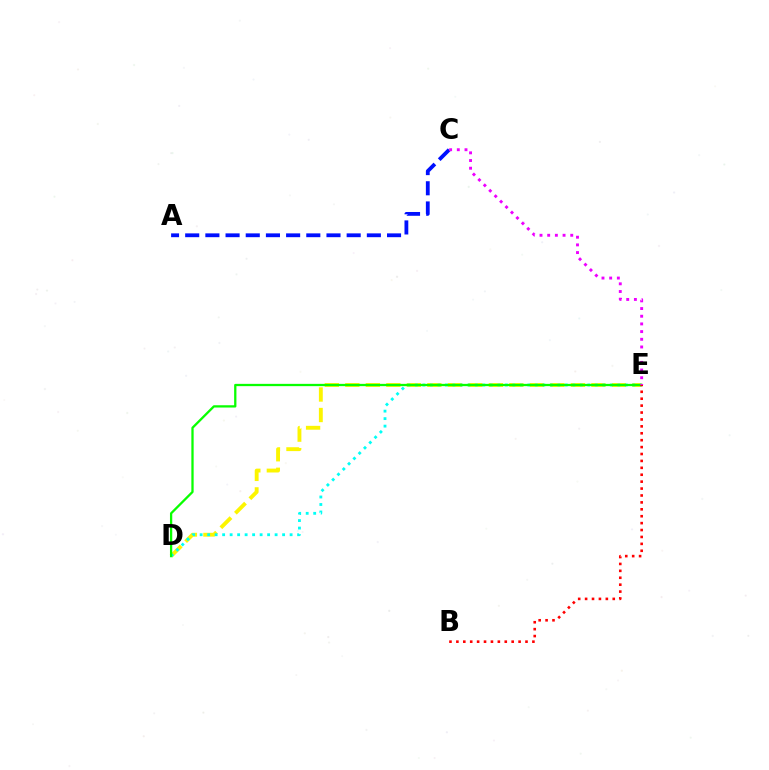{('D', 'E'): [{'color': '#fcf500', 'line_style': 'dashed', 'thickness': 2.79}, {'color': '#00fff6', 'line_style': 'dotted', 'thickness': 2.04}, {'color': '#08ff00', 'line_style': 'solid', 'thickness': 1.65}], ('A', 'C'): [{'color': '#0010ff', 'line_style': 'dashed', 'thickness': 2.74}], ('B', 'E'): [{'color': '#ff0000', 'line_style': 'dotted', 'thickness': 1.88}], ('C', 'E'): [{'color': '#ee00ff', 'line_style': 'dotted', 'thickness': 2.09}]}